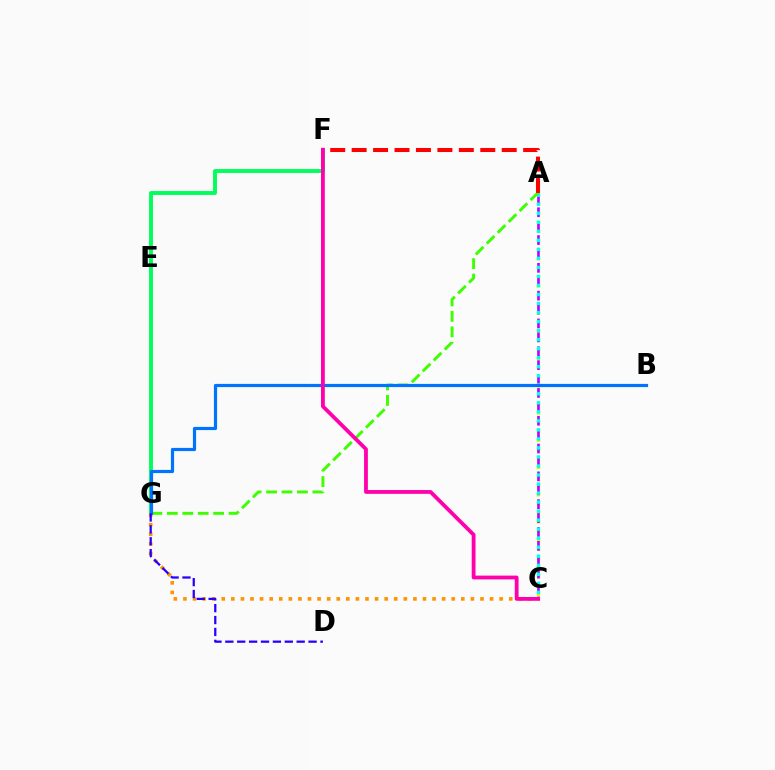{('F', 'G'): [{'color': '#00ff5c', 'line_style': 'solid', 'thickness': 2.81}], ('C', 'G'): [{'color': '#ff9400', 'line_style': 'dotted', 'thickness': 2.6}], ('A', 'C'): [{'color': '#d1ff00', 'line_style': 'dotted', 'thickness': 2.47}, {'color': '#b900ff', 'line_style': 'dashed', 'thickness': 1.89}, {'color': '#00fff6', 'line_style': 'dotted', 'thickness': 2.45}], ('A', 'G'): [{'color': '#3dff00', 'line_style': 'dashed', 'thickness': 2.1}], ('B', 'G'): [{'color': '#0074ff', 'line_style': 'solid', 'thickness': 2.29}], ('A', 'F'): [{'color': '#ff0000', 'line_style': 'dashed', 'thickness': 2.91}], ('D', 'G'): [{'color': '#2500ff', 'line_style': 'dashed', 'thickness': 1.62}], ('C', 'F'): [{'color': '#ff00ac', 'line_style': 'solid', 'thickness': 2.73}]}